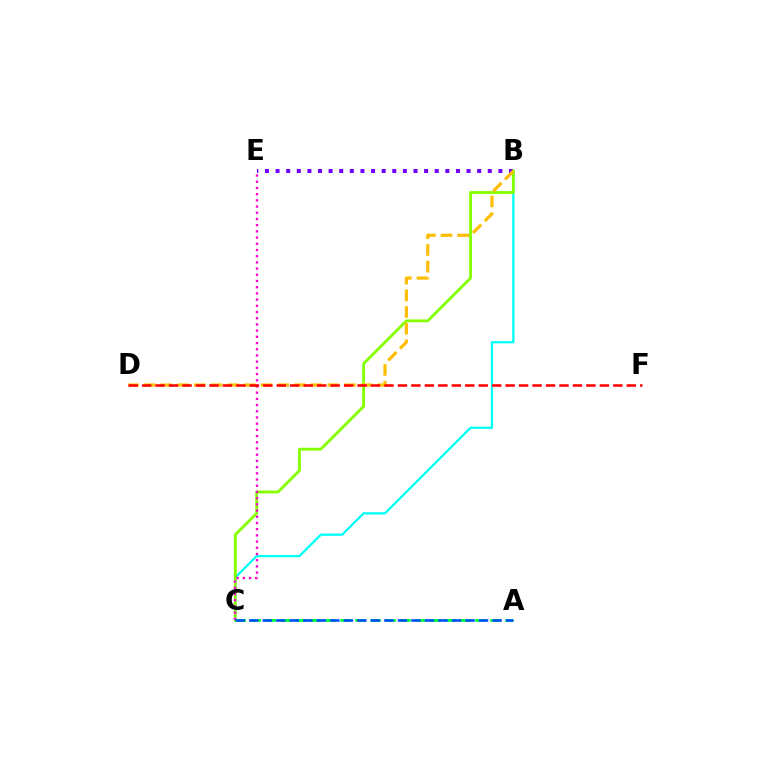{('B', 'C'): [{'color': '#00fff6', 'line_style': 'solid', 'thickness': 1.62}, {'color': '#84ff00', 'line_style': 'solid', 'thickness': 2.03}], ('B', 'E'): [{'color': '#7200ff', 'line_style': 'dotted', 'thickness': 2.88}], ('C', 'E'): [{'color': '#ff00cf', 'line_style': 'dotted', 'thickness': 1.69}], ('A', 'C'): [{'color': '#00ff39', 'line_style': 'dashed', 'thickness': 2.04}, {'color': '#004bff', 'line_style': 'dashed', 'thickness': 1.84}], ('B', 'D'): [{'color': '#ffbd00', 'line_style': 'dashed', 'thickness': 2.27}], ('D', 'F'): [{'color': '#ff0000', 'line_style': 'dashed', 'thickness': 1.83}]}